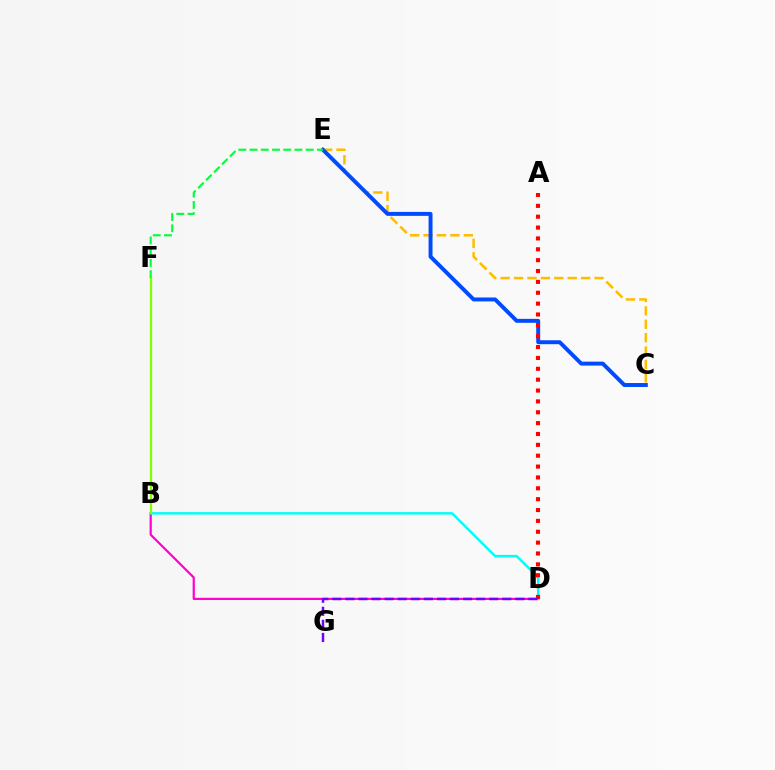{('C', 'E'): [{'color': '#ffbd00', 'line_style': 'dashed', 'thickness': 1.82}, {'color': '#004bff', 'line_style': 'solid', 'thickness': 2.84}], ('B', 'D'): [{'color': '#ff00cf', 'line_style': 'solid', 'thickness': 1.58}, {'color': '#00fff6', 'line_style': 'solid', 'thickness': 1.77}], ('B', 'F'): [{'color': '#84ff00', 'line_style': 'solid', 'thickness': 1.64}], ('A', 'D'): [{'color': '#ff0000', 'line_style': 'dotted', 'thickness': 2.95}], ('E', 'F'): [{'color': '#00ff39', 'line_style': 'dashed', 'thickness': 1.53}], ('D', 'G'): [{'color': '#7200ff', 'line_style': 'dashed', 'thickness': 1.78}]}